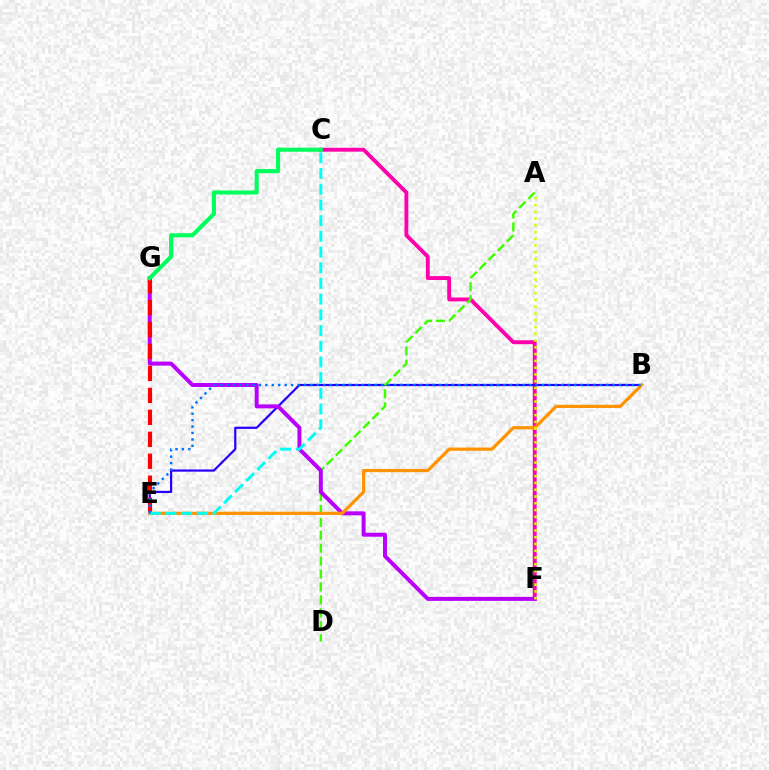{('C', 'F'): [{'color': '#ff00ac', 'line_style': 'solid', 'thickness': 2.79}], ('B', 'E'): [{'color': '#2500ff', 'line_style': 'solid', 'thickness': 1.58}, {'color': '#ff9400', 'line_style': 'solid', 'thickness': 2.32}, {'color': '#0074ff', 'line_style': 'dotted', 'thickness': 1.75}], ('A', 'D'): [{'color': '#3dff00', 'line_style': 'dashed', 'thickness': 1.76}], ('F', 'G'): [{'color': '#b900ff', 'line_style': 'solid', 'thickness': 2.87}], ('E', 'G'): [{'color': '#ff0000', 'line_style': 'dashed', 'thickness': 2.98}], ('C', 'E'): [{'color': '#00fff6', 'line_style': 'dashed', 'thickness': 2.13}], ('C', 'G'): [{'color': '#00ff5c', 'line_style': 'solid', 'thickness': 2.95}], ('A', 'F'): [{'color': '#d1ff00', 'line_style': 'dotted', 'thickness': 1.84}]}